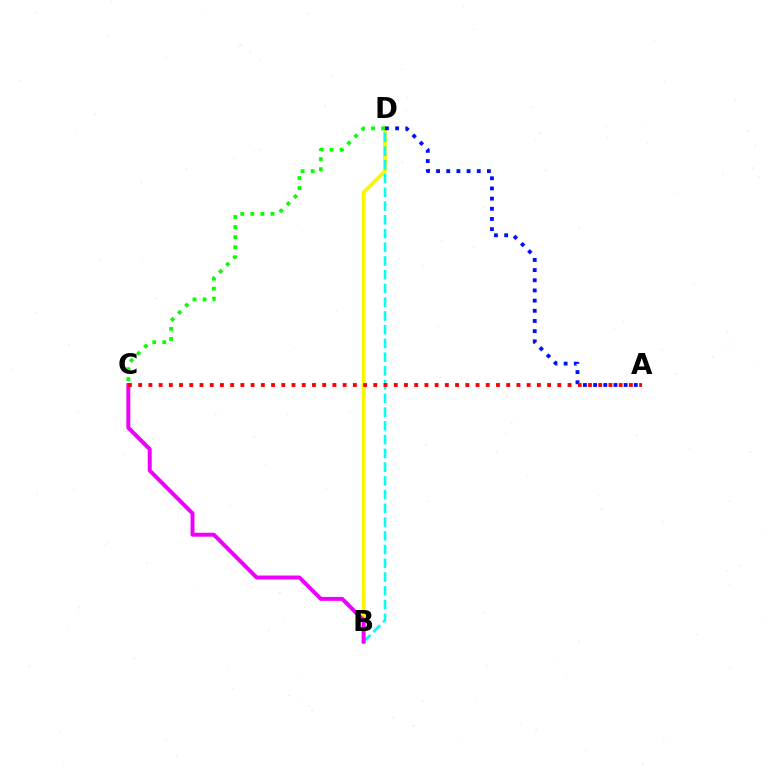{('B', 'D'): [{'color': '#fcf500', 'line_style': 'solid', 'thickness': 2.69}, {'color': '#00fff6', 'line_style': 'dashed', 'thickness': 1.87}], ('A', 'D'): [{'color': '#0010ff', 'line_style': 'dotted', 'thickness': 2.76}], ('B', 'C'): [{'color': '#ee00ff', 'line_style': 'solid', 'thickness': 2.84}], ('C', 'D'): [{'color': '#08ff00', 'line_style': 'dotted', 'thickness': 2.74}], ('A', 'C'): [{'color': '#ff0000', 'line_style': 'dotted', 'thickness': 2.78}]}